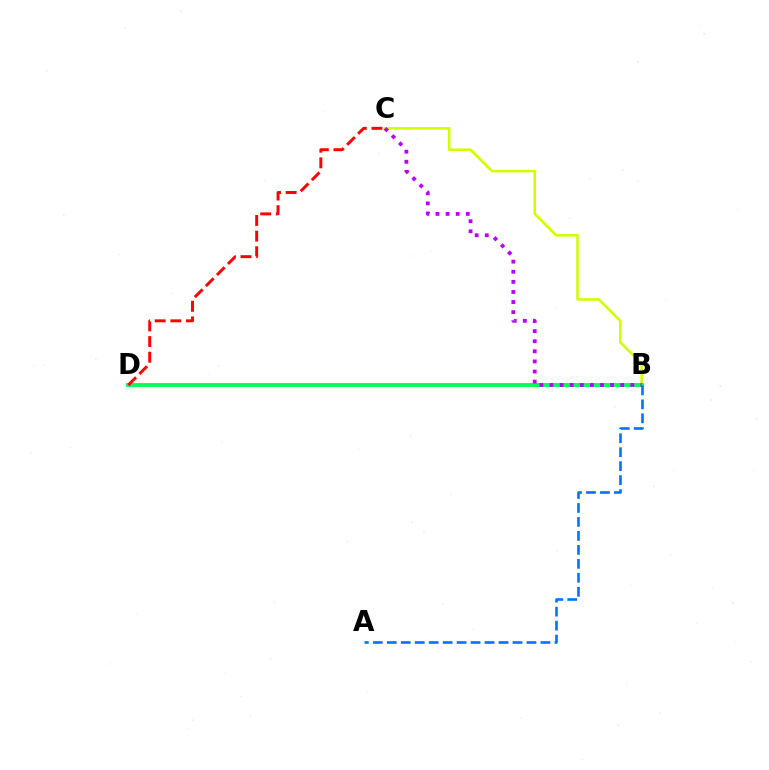{('B', 'C'): [{'color': '#d1ff00', 'line_style': 'solid', 'thickness': 1.86}, {'color': '#b900ff', 'line_style': 'dotted', 'thickness': 2.74}], ('B', 'D'): [{'color': '#00ff5c', 'line_style': 'solid', 'thickness': 2.79}], ('A', 'B'): [{'color': '#0074ff', 'line_style': 'dashed', 'thickness': 1.9}], ('C', 'D'): [{'color': '#ff0000', 'line_style': 'dashed', 'thickness': 2.12}]}